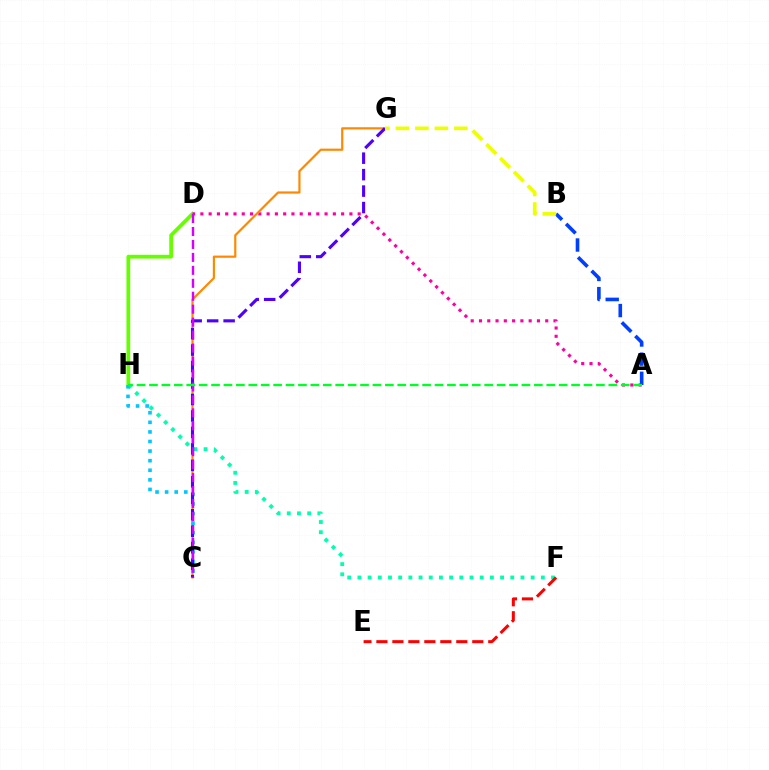{('F', 'H'): [{'color': '#00ffaf', 'line_style': 'dotted', 'thickness': 2.77}], ('D', 'H'): [{'color': '#66ff00', 'line_style': 'solid', 'thickness': 2.7}], ('E', 'F'): [{'color': '#ff0000', 'line_style': 'dashed', 'thickness': 2.17}], ('A', 'D'): [{'color': '#ff00a0', 'line_style': 'dotted', 'thickness': 2.25}], ('C', 'G'): [{'color': '#ff8800', 'line_style': 'solid', 'thickness': 1.57}, {'color': '#4f00ff', 'line_style': 'dashed', 'thickness': 2.24}], ('C', 'H'): [{'color': '#00c7ff', 'line_style': 'dotted', 'thickness': 2.6}], ('C', 'D'): [{'color': '#d600ff', 'line_style': 'dashed', 'thickness': 1.76}], ('A', 'B'): [{'color': '#003fff', 'line_style': 'dashed', 'thickness': 2.6}], ('A', 'H'): [{'color': '#00ff27', 'line_style': 'dashed', 'thickness': 1.69}], ('B', 'G'): [{'color': '#eeff00', 'line_style': 'dashed', 'thickness': 2.65}]}